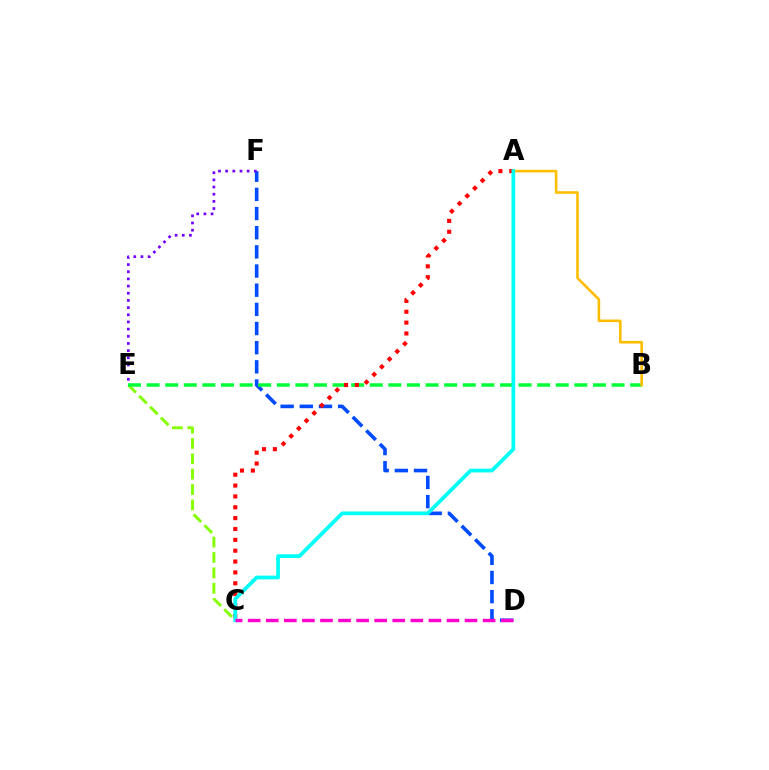{('C', 'E'): [{'color': '#84ff00', 'line_style': 'dashed', 'thickness': 2.09}], ('D', 'F'): [{'color': '#004bff', 'line_style': 'dashed', 'thickness': 2.6}], ('B', 'E'): [{'color': '#00ff39', 'line_style': 'dashed', 'thickness': 2.53}], ('E', 'F'): [{'color': '#7200ff', 'line_style': 'dotted', 'thickness': 1.95}], ('A', 'C'): [{'color': '#ff0000', 'line_style': 'dotted', 'thickness': 2.95}, {'color': '#00fff6', 'line_style': 'solid', 'thickness': 2.69}], ('A', 'B'): [{'color': '#ffbd00', 'line_style': 'solid', 'thickness': 1.87}], ('C', 'D'): [{'color': '#ff00cf', 'line_style': 'dashed', 'thickness': 2.46}]}